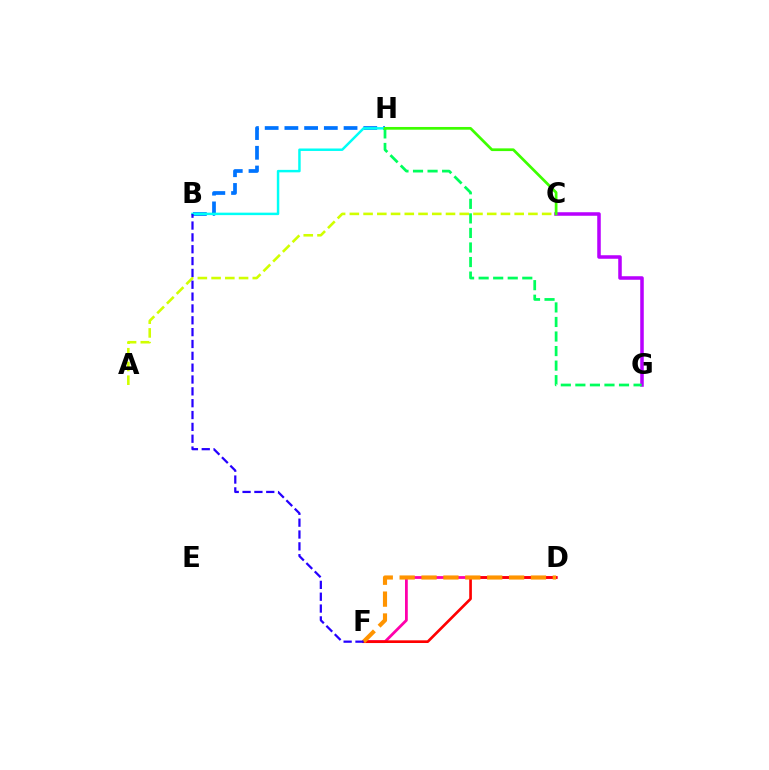{('B', 'H'): [{'color': '#0074ff', 'line_style': 'dashed', 'thickness': 2.68}, {'color': '#00fff6', 'line_style': 'solid', 'thickness': 1.78}], ('D', 'F'): [{'color': '#ff00ac', 'line_style': 'solid', 'thickness': 2.0}, {'color': '#ff0000', 'line_style': 'solid', 'thickness': 1.92}, {'color': '#ff9400', 'line_style': 'dashed', 'thickness': 2.97}], ('A', 'C'): [{'color': '#d1ff00', 'line_style': 'dashed', 'thickness': 1.87}], ('C', 'G'): [{'color': '#b900ff', 'line_style': 'solid', 'thickness': 2.54}], ('G', 'H'): [{'color': '#00ff5c', 'line_style': 'dashed', 'thickness': 1.98}], ('B', 'F'): [{'color': '#2500ff', 'line_style': 'dashed', 'thickness': 1.61}], ('C', 'H'): [{'color': '#3dff00', 'line_style': 'solid', 'thickness': 1.96}]}